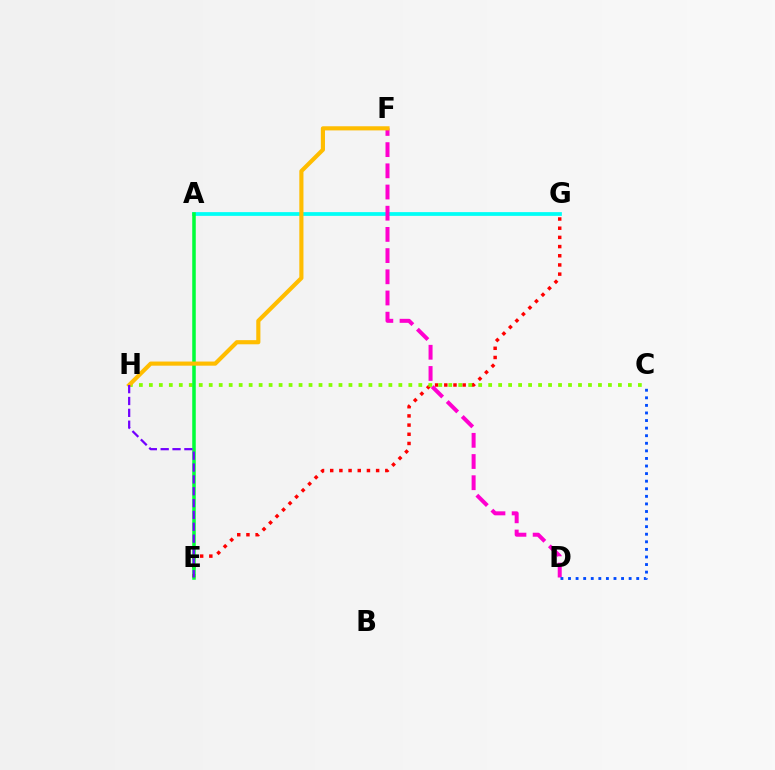{('E', 'G'): [{'color': '#ff0000', 'line_style': 'dotted', 'thickness': 2.5}], ('C', 'H'): [{'color': '#84ff00', 'line_style': 'dotted', 'thickness': 2.71}], ('A', 'G'): [{'color': '#00fff6', 'line_style': 'solid', 'thickness': 2.69}], ('D', 'F'): [{'color': '#ff00cf', 'line_style': 'dashed', 'thickness': 2.88}], ('C', 'D'): [{'color': '#004bff', 'line_style': 'dotted', 'thickness': 2.06}], ('A', 'E'): [{'color': '#00ff39', 'line_style': 'solid', 'thickness': 2.54}], ('F', 'H'): [{'color': '#ffbd00', 'line_style': 'solid', 'thickness': 2.98}], ('E', 'H'): [{'color': '#7200ff', 'line_style': 'dashed', 'thickness': 1.61}]}